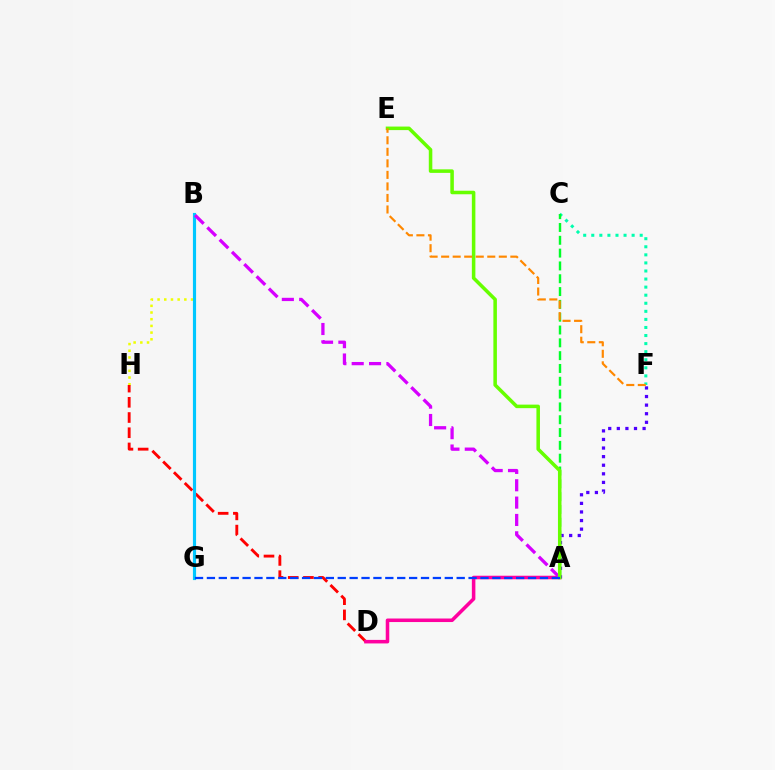{('B', 'H'): [{'color': '#eeff00', 'line_style': 'dotted', 'thickness': 1.82}], ('C', 'F'): [{'color': '#00ffaf', 'line_style': 'dotted', 'thickness': 2.19}], ('D', 'H'): [{'color': '#ff0000', 'line_style': 'dashed', 'thickness': 2.07}], ('A', 'C'): [{'color': '#00ff27', 'line_style': 'dashed', 'thickness': 1.74}], ('B', 'G'): [{'color': '#00c7ff', 'line_style': 'solid', 'thickness': 2.28}], ('A', 'D'): [{'color': '#ff00a0', 'line_style': 'solid', 'thickness': 2.55}], ('A', 'F'): [{'color': '#4f00ff', 'line_style': 'dotted', 'thickness': 2.33}], ('A', 'B'): [{'color': '#d600ff', 'line_style': 'dashed', 'thickness': 2.36}], ('A', 'E'): [{'color': '#66ff00', 'line_style': 'solid', 'thickness': 2.54}], ('A', 'G'): [{'color': '#003fff', 'line_style': 'dashed', 'thickness': 1.62}], ('E', 'F'): [{'color': '#ff8800', 'line_style': 'dashed', 'thickness': 1.57}]}